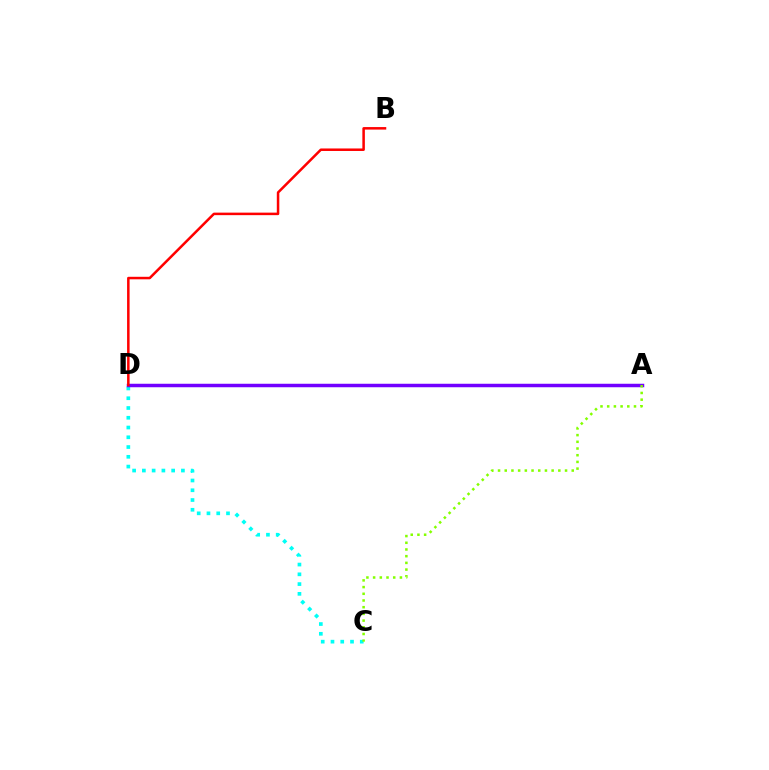{('C', 'D'): [{'color': '#00fff6', 'line_style': 'dotted', 'thickness': 2.65}], ('A', 'D'): [{'color': '#7200ff', 'line_style': 'solid', 'thickness': 2.51}], ('A', 'C'): [{'color': '#84ff00', 'line_style': 'dotted', 'thickness': 1.82}], ('B', 'D'): [{'color': '#ff0000', 'line_style': 'solid', 'thickness': 1.81}]}